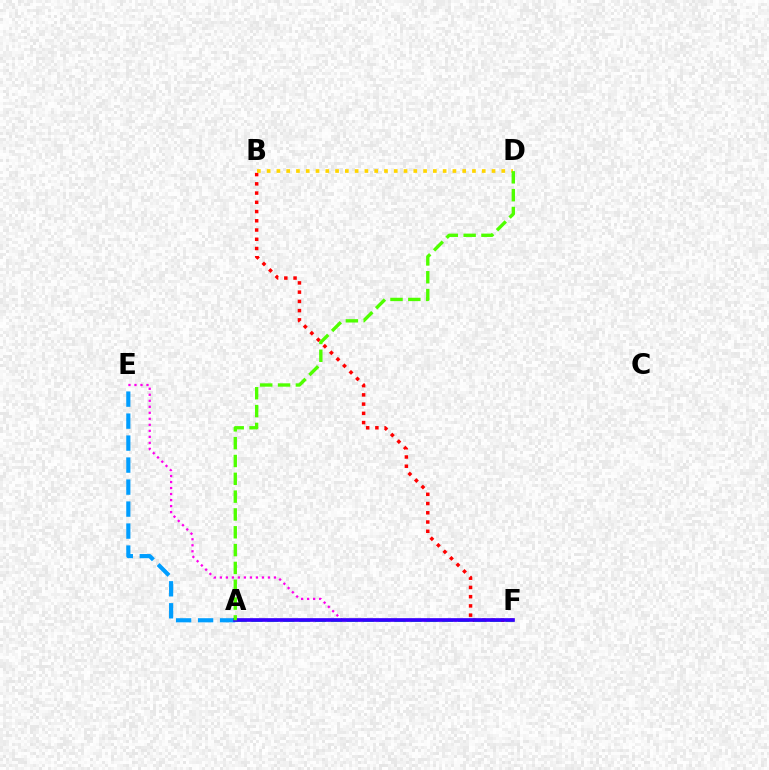{('E', 'F'): [{'color': '#ff00ed', 'line_style': 'dotted', 'thickness': 1.63}], ('A', 'E'): [{'color': '#009eff', 'line_style': 'dashed', 'thickness': 2.99}], ('B', 'F'): [{'color': '#ff0000', 'line_style': 'dotted', 'thickness': 2.51}], ('A', 'F'): [{'color': '#00ff86', 'line_style': 'dashed', 'thickness': 2.16}, {'color': '#3700ff', 'line_style': 'solid', 'thickness': 2.65}], ('B', 'D'): [{'color': '#ffd500', 'line_style': 'dotted', 'thickness': 2.66}], ('A', 'D'): [{'color': '#4fff00', 'line_style': 'dashed', 'thickness': 2.42}]}